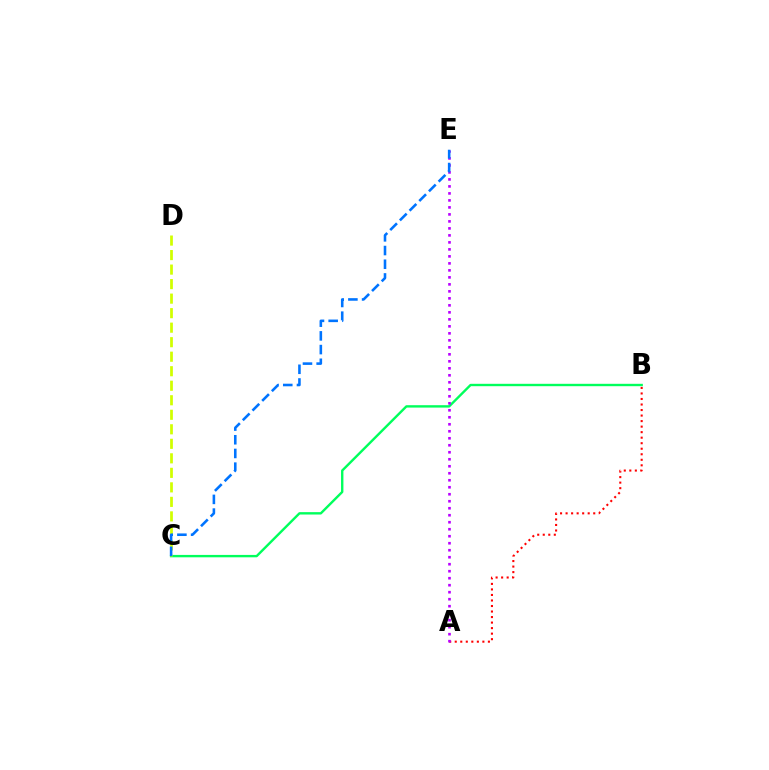{('B', 'C'): [{'color': '#00ff5c', 'line_style': 'solid', 'thickness': 1.72}], ('C', 'D'): [{'color': '#d1ff00', 'line_style': 'dashed', 'thickness': 1.97}], ('A', 'B'): [{'color': '#ff0000', 'line_style': 'dotted', 'thickness': 1.5}], ('A', 'E'): [{'color': '#b900ff', 'line_style': 'dotted', 'thickness': 1.9}], ('C', 'E'): [{'color': '#0074ff', 'line_style': 'dashed', 'thickness': 1.86}]}